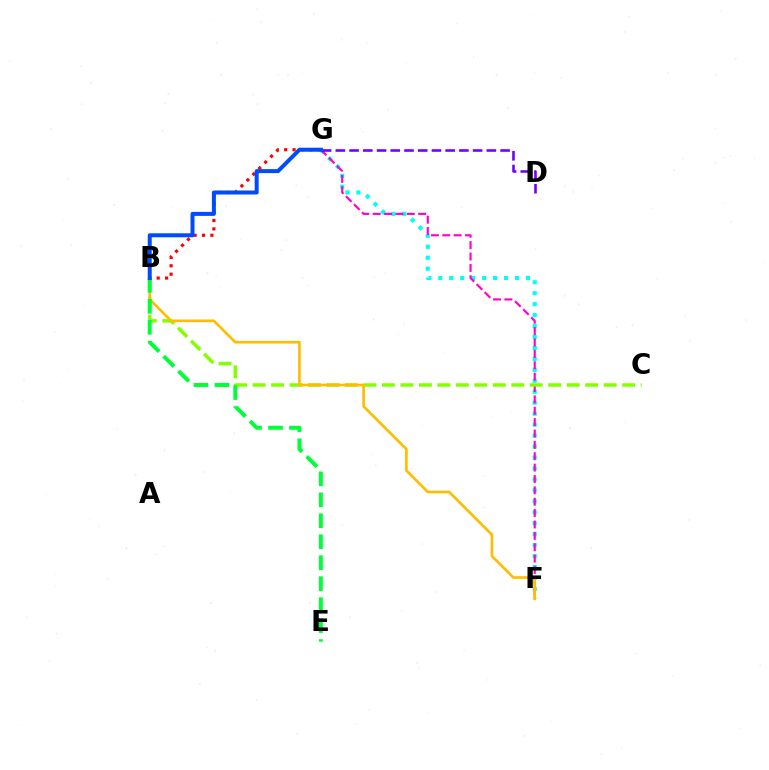{('F', 'G'): [{'color': '#00fff6', 'line_style': 'dotted', 'thickness': 2.98}, {'color': '#ff00cf', 'line_style': 'dashed', 'thickness': 1.55}], ('B', 'G'): [{'color': '#ff0000', 'line_style': 'dotted', 'thickness': 2.28}, {'color': '#004bff', 'line_style': 'solid', 'thickness': 2.88}], ('B', 'C'): [{'color': '#84ff00', 'line_style': 'dashed', 'thickness': 2.51}], ('B', 'F'): [{'color': '#ffbd00', 'line_style': 'solid', 'thickness': 1.92}], ('B', 'E'): [{'color': '#00ff39', 'line_style': 'dashed', 'thickness': 2.85}], ('D', 'G'): [{'color': '#7200ff', 'line_style': 'dashed', 'thickness': 1.86}]}